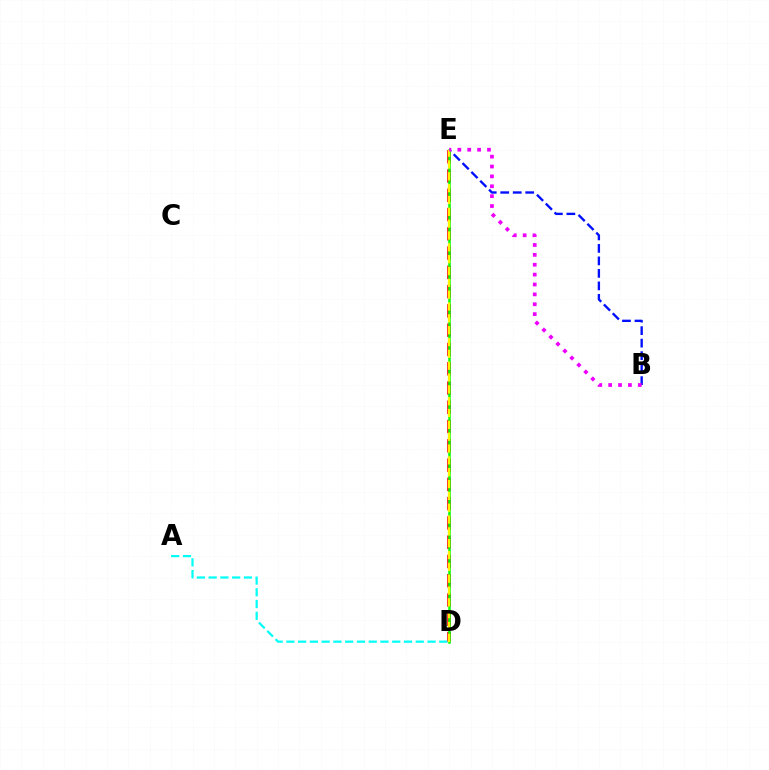{('B', 'E'): [{'color': '#0010ff', 'line_style': 'dashed', 'thickness': 1.7}, {'color': '#ee00ff', 'line_style': 'dotted', 'thickness': 2.68}], ('D', 'E'): [{'color': '#ff0000', 'line_style': 'dashed', 'thickness': 2.62}, {'color': '#08ff00', 'line_style': 'solid', 'thickness': 1.81}, {'color': '#fcf500', 'line_style': 'dashed', 'thickness': 1.61}], ('A', 'D'): [{'color': '#00fff6', 'line_style': 'dashed', 'thickness': 1.6}]}